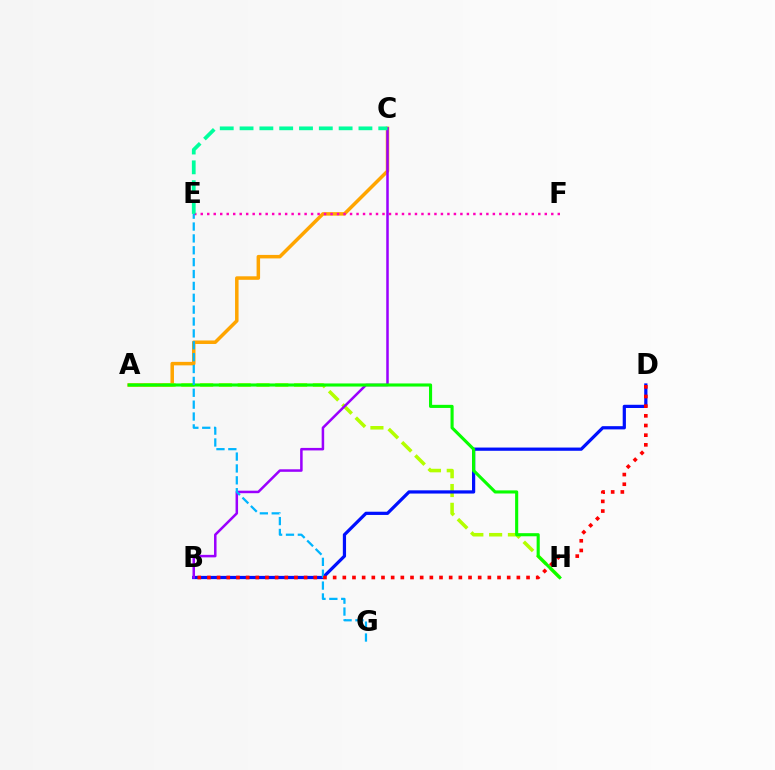{('A', 'C'): [{'color': '#ffa500', 'line_style': 'solid', 'thickness': 2.52}], ('A', 'H'): [{'color': '#b3ff00', 'line_style': 'dashed', 'thickness': 2.55}, {'color': '#08ff00', 'line_style': 'solid', 'thickness': 2.24}], ('E', 'F'): [{'color': '#ff00bd', 'line_style': 'dotted', 'thickness': 1.76}], ('B', 'D'): [{'color': '#0010ff', 'line_style': 'solid', 'thickness': 2.32}, {'color': '#ff0000', 'line_style': 'dotted', 'thickness': 2.63}], ('B', 'C'): [{'color': '#9b00ff', 'line_style': 'solid', 'thickness': 1.81}], ('C', 'E'): [{'color': '#00ff9d', 'line_style': 'dashed', 'thickness': 2.69}], ('E', 'G'): [{'color': '#00b5ff', 'line_style': 'dashed', 'thickness': 1.61}]}